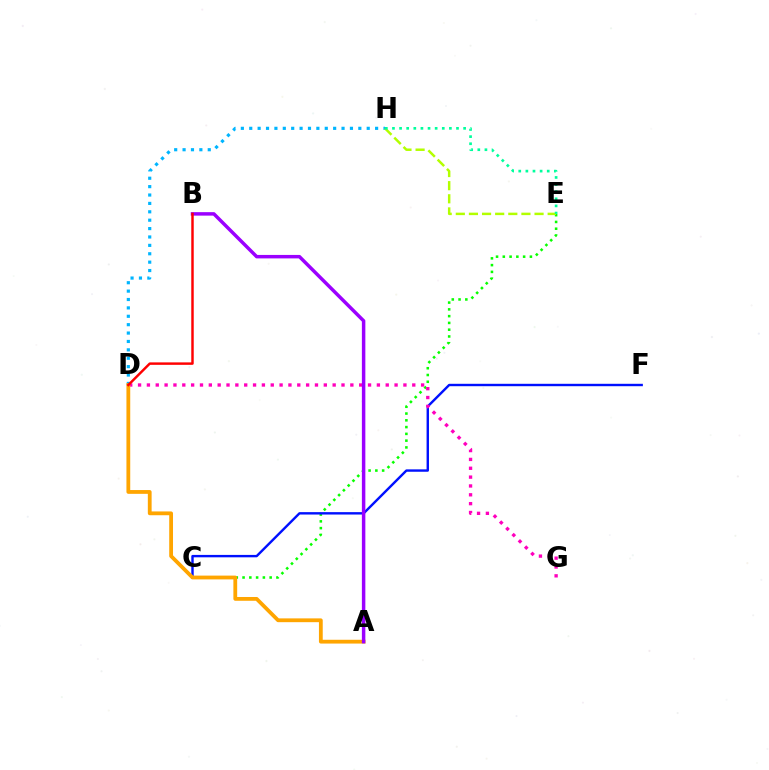{('C', 'E'): [{'color': '#08ff00', 'line_style': 'dotted', 'thickness': 1.84}], ('C', 'F'): [{'color': '#0010ff', 'line_style': 'solid', 'thickness': 1.73}], ('D', 'G'): [{'color': '#ff00bd', 'line_style': 'dotted', 'thickness': 2.4}], ('D', 'H'): [{'color': '#00b5ff', 'line_style': 'dotted', 'thickness': 2.28}], ('A', 'D'): [{'color': '#ffa500', 'line_style': 'solid', 'thickness': 2.73}], ('A', 'B'): [{'color': '#9b00ff', 'line_style': 'solid', 'thickness': 2.5}], ('E', 'H'): [{'color': '#b3ff00', 'line_style': 'dashed', 'thickness': 1.78}, {'color': '#00ff9d', 'line_style': 'dotted', 'thickness': 1.93}], ('B', 'D'): [{'color': '#ff0000', 'line_style': 'solid', 'thickness': 1.77}]}